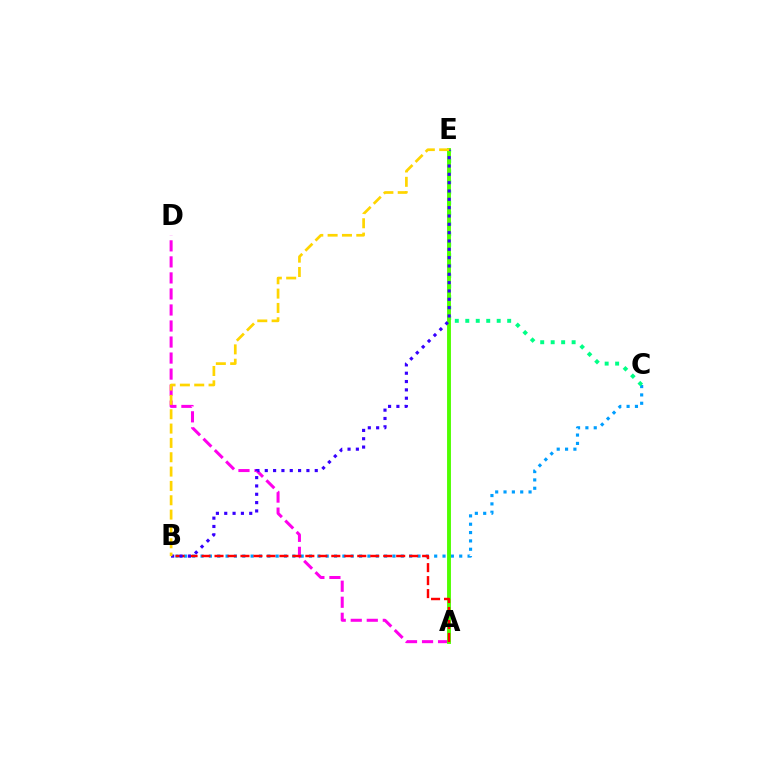{('A', 'D'): [{'color': '#ff00ed', 'line_style': 'dashed', 'thickness': 2.18}], ('B', 'C'): [{'color': '#009eff', 'line_style': 'dotted', 'thickness': 2.27}], ('C', 'E'): [{'color': '#00ff86', 'line_style': 'dotted', 'thickness': 2.85}], ('A', 'E'): [{'color': '#4fff00', 'line_style': 'solid', 'thickness': 2.8}], ('A', 'B'): [{'color': '#ff0000', 'line_style': 'dashed', 'thickness': 1.76}], ('B', 'E'): [{'color': '#3700ff', 'line_style': 'dotted', 'thickness': 2.26}, {'color': '#ffd500', 'line_style': 'dashed', 'thickness': 1.95}]}